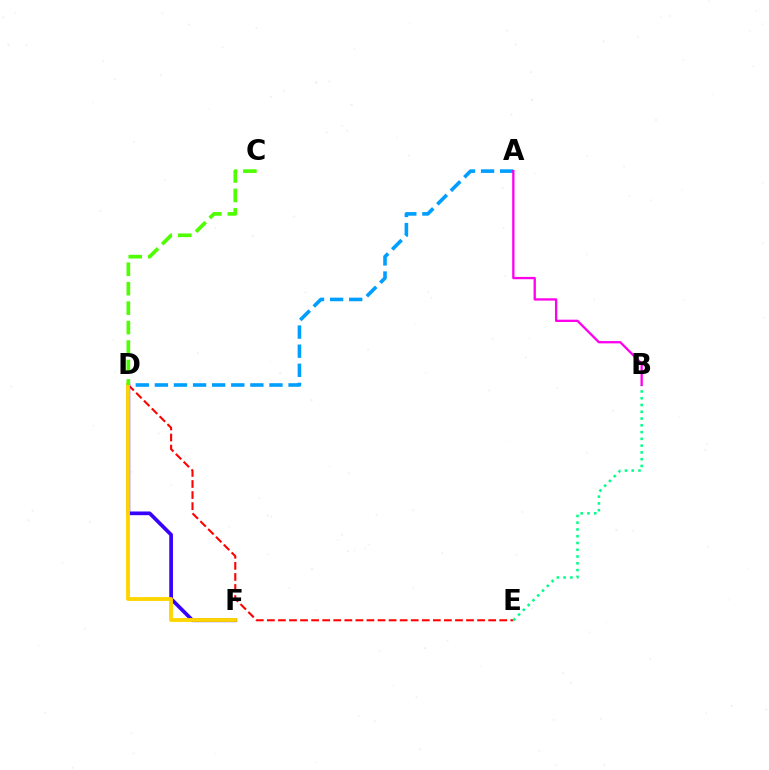{('D', 'E'): [{'color': '#ff0000', 'line_style': 'dashed', 'thickness': 1.5}], ('A', 'D'): [{'color': '#009eff', 'line_style': 'dashed', 'thickness': 2.59}], ('D', 'F'): [{'color': '#3700ff', 'line_style': 'solid', 'thickness': 2.66}, {'color': '#ffd500', 'line_style': 'solid', 'thickness': 2.77}], ('C', 'D'): [{'color': '#4fff00', 'line_style': 'dashed', 'thickness': 2.64}], ('B', 'E'): [{'color': '#00ff86', 'line_style': 'dotted', 'thickness': 1.84}], ('A', 'B'): [{'color': '#ff00ed', 'line_style': 'solid', 'thickness': 1.66}]}